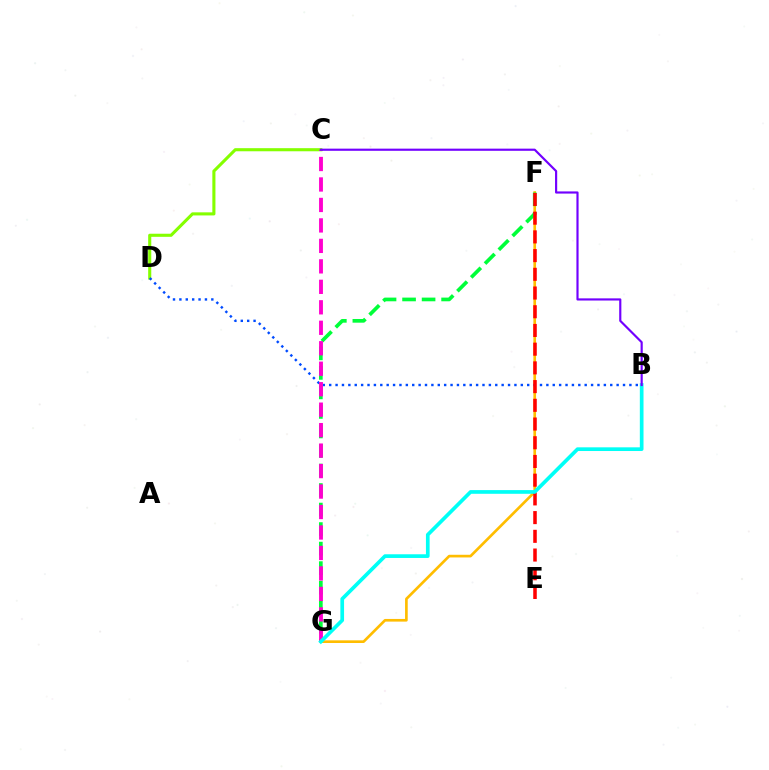{('C', 'D'): [{'color': '#84ff00', 'line_style': 'solid', 'thickness': 2.23}], ('F', 'G'): [{'color': '#ffbd00', 'line_style': 'solid', 'thickness': 1.92}, {'color': '#00ff39', 'line_style': 'dashed', 'thickness': 2.65}], ('B', 'D'): [{'color': '#004bff', 'line_style': 'dotted', 'thickness': 1.74}], ('C', 'G'): [{'color': '#ff00cf', 'line_style': 'dashed', 'thickness': 2.78}], ('E', 'F'): [{'color': '#ff0000', 'line_style': 'dashed', 'thickness': 2.54}], ('B', 'G'): [{'color': '#00fff6', 'line_style': 'solid', 'thickness': 2.65}], ('B', 'C'): [{'color': '#7200ff', 'line_style': 'solid', 'thickness': 1.56}]}